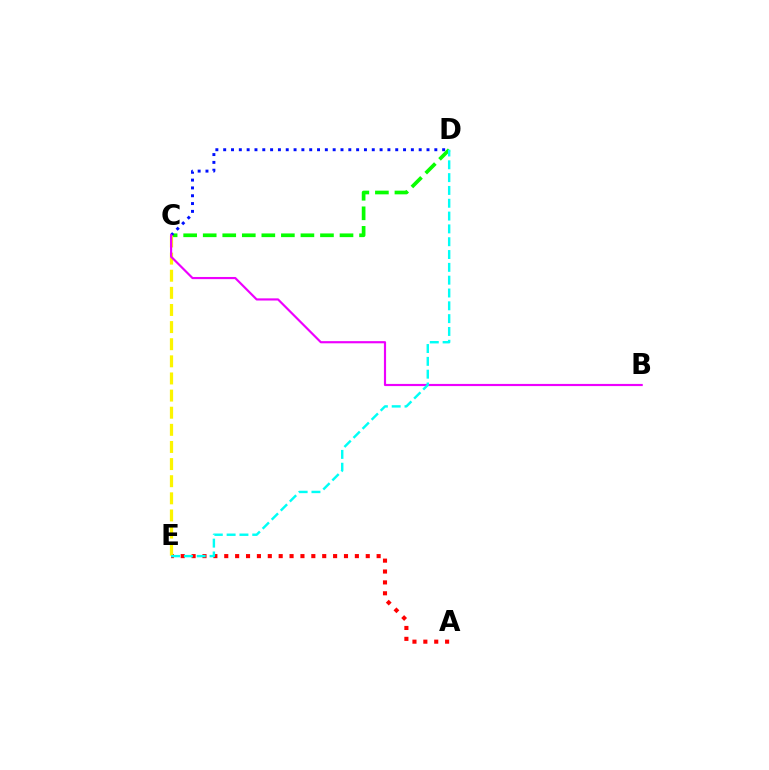{('C', 'D'): [{'color': '#08ff00', 'line_style': 'dashed', 'thickness': 2.65}, {'color': '#0010ff', 'line_style': 'dotted', 'thickness': 2.12}], ('A', 'E'): [{'color': '#ff0000', 'line_style': 'dotted', 'thickness': 2.96}], ('C', 'E'): [{'color': '#fcf500', 'line_style': 'dashed', 'thickness': 2.33}], ('B', 'C'): [{'color': '#ee00ff', 'line_style': 'solid', 'thickness': 1.56}], ('D', 'E'): [{'color': '#00fff6', 'line_style': 'dashed', 'thickness': 1.74}]}